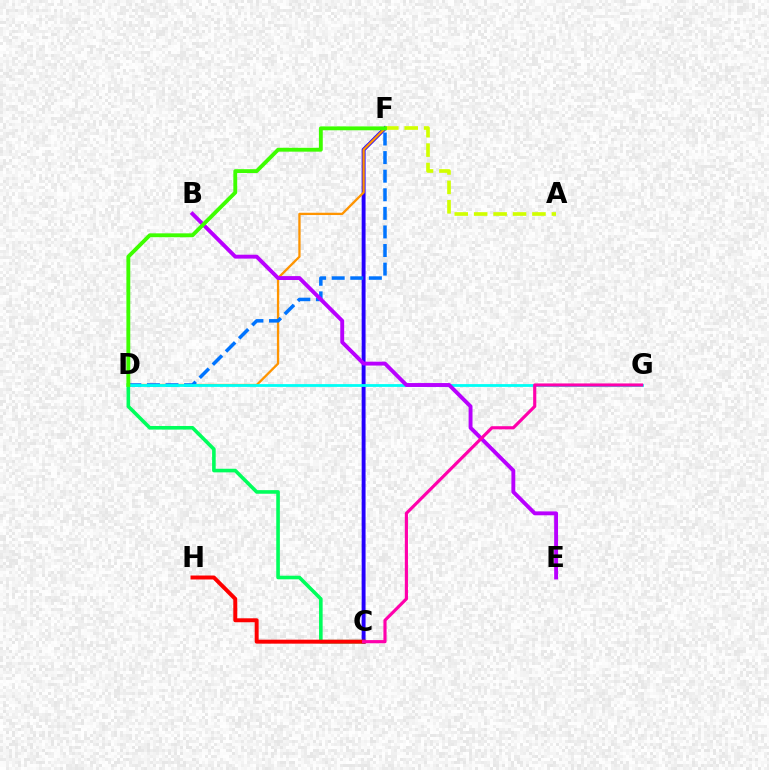{('C', 'F'): [{'color': '#2500ff', 'line_style': 'solid', 'thickness': 2.8}], ('D', 'F'): [{'color': '#ff9400', 'line_style': 'solid', 'thickness': 1.65}, {'color': '#0074ff', 'line_style': 'dashed', 'thickness': 2.52}, {'color': '#3dff00', 'line_style': 'solid', 'thickness': 2.78}], ('C', 'D'): [{'color': '#00ff5c', 'line_style': 'solid', 'thickness': 2.59}], ('D', 'G'): [{'color': '#00fff6', 'line_style': 'solid', 'thickness': 2.01}], ('C', 'H'): [{'color': '#ff0000', 'line_style': 'solid', 'thickness': 2.85}], ('A', 'F'): [{'color': '#d1ff00', 'line_style': 'dashed', 'thickness': 2.64}], ('B', 'E'): [{'color': '#b900ff', 'line_style': 'solid', 'thickness': 2.81}], ('C', 'G'): [{'color': '#ff00ac', 'line_style': 'solid', 'thickness': 2.26}]}